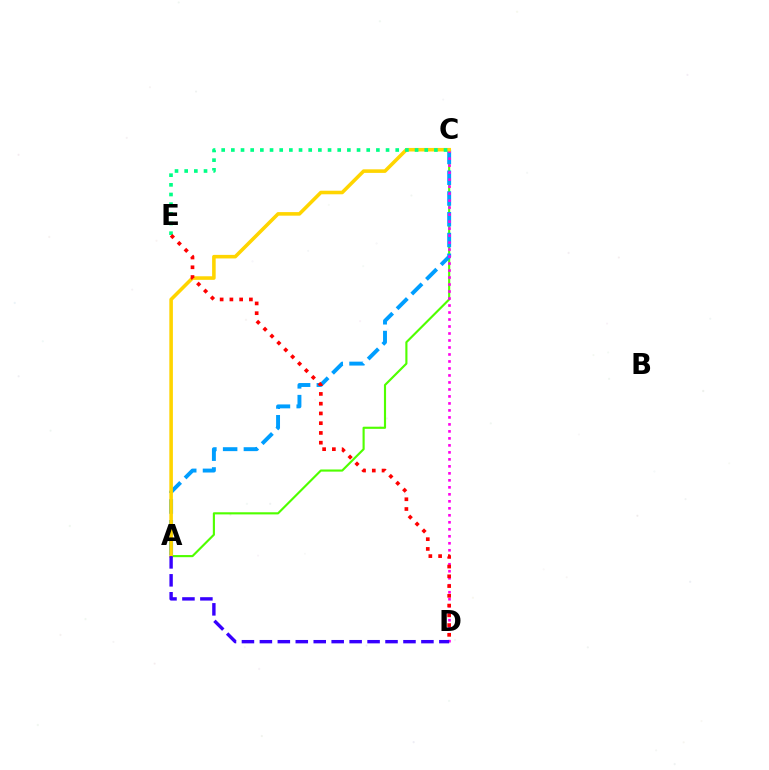{('A', 'C'): [{'color': '#4fff00', 'line_style': 'solid', 'thickness': 1.54}, {'color': '#009eff', 'line_style': 'dashed', 'thickness': 2.82}, {'color': '#ffd500', 'line_style': 'solid', 'thickness': 2.57}], ('C', 'D'): [{'color': '#ff00ed', 'line_style': 'dotted', 'thickness': 1.9}], ('C', 'E'): [{'color': '#00ff86', 'line_style': 'dotted', 'thickness': 2.63}], ('A', 'D'): [{'color': '#3700ff', 'line_style': 'dashed', 'thickness': 2.44}], ('D', 'E'): [{'color': '#ff0000', 'line_style': 'dotted', 'thickness': 2.65}]}